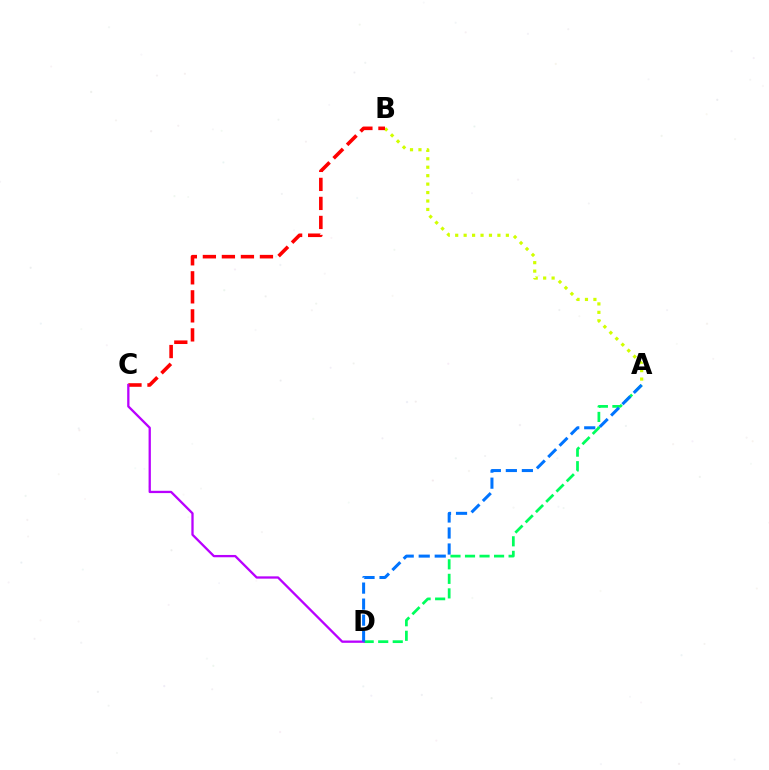{('A', 'B'): [{'color': '#d1ff00', 'line_style': 'dotted', 'thickness': 2.29}], ('B', 'C'): [{'color': '#ff0000', 'line_style': 'dashed', 'thickness': 2.58}], ('A', 'D'): [{'color': '#00ff5c', 'line_style': 'dashed', 'thickness': 1.97}, {'color': '#0074ff', 'line_style': 'dashed', 'thickness': 2.18}], ('C', 'D'): [{'color': '#b900ff', 'line_style': 'solid', 'thickness': 1.65}]}